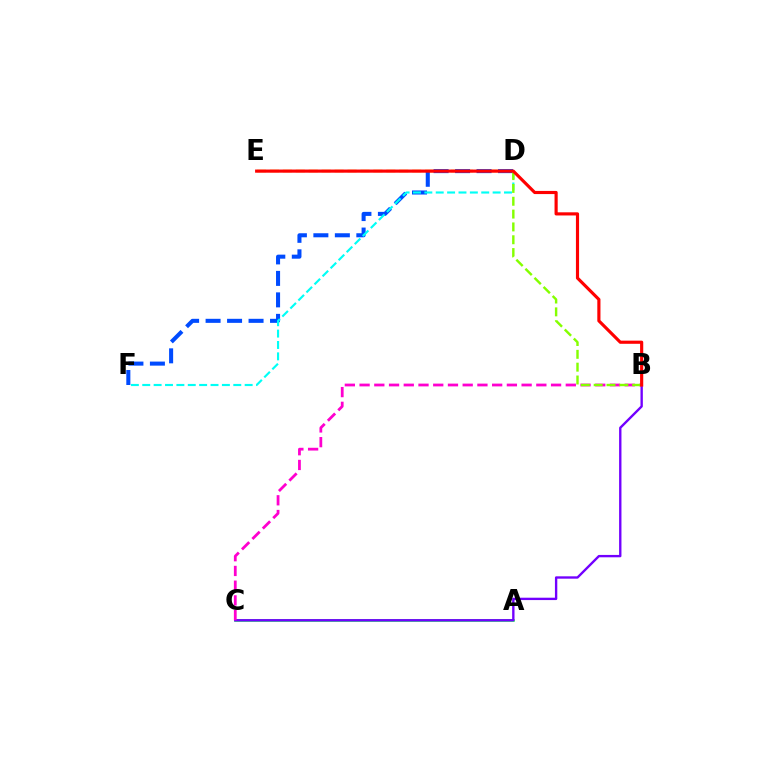{('D', 'E'): [{'color': '#ffbd00', 'line_style': 'dashed', 'thickness': 1.76}], ('A', 'C'): [{'color': '#00ff39', 'line_style': 'solid', 'thickness': 1.8}], ('B', 'C'): [{'color': '#7200ff', 'line_style': 'solid', 'thickness': 1.7}, {'color': '#ff00cf', 'line_style': 'dashed', 'thickness': 2.0}], ('D', 'F'): [{'color': '#004bff', 'line_style': 'dashed', 'thickness': 2.92}, {'color': '#00fff6', 'line_style': 'dashed', 'thickness': 1.55}], ('B', 'D'): [{'color': '#84ff00', 'line_style': 'dashed', 'thickness': 1.74}], ('B', 'E'): [{'color': '#ff0000', 'line_style': 'solid', 'thickness': 2.27}]}